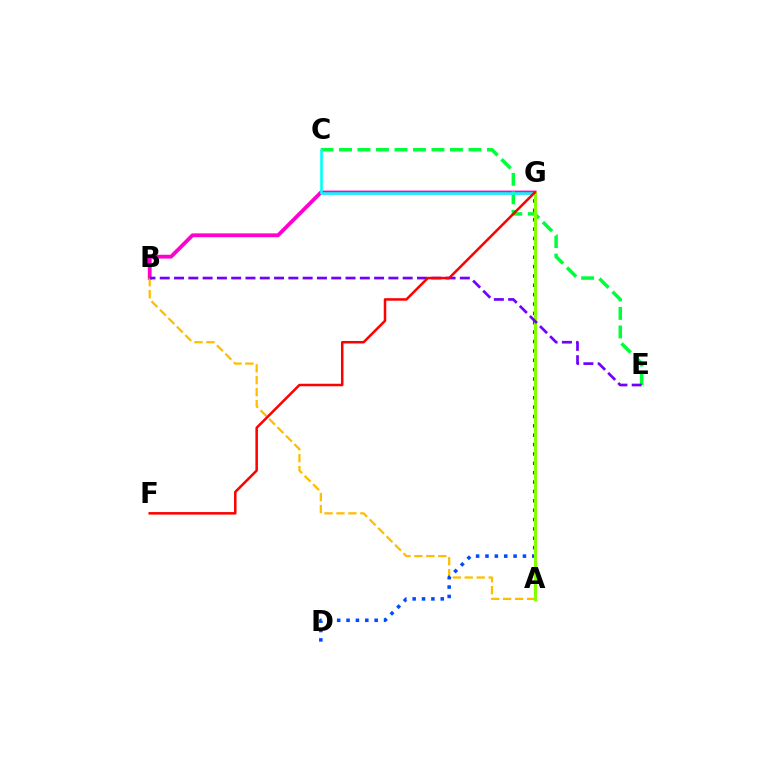{('B', 'G'): [{'color': '#ff00cf', 'line_style': 'solid', 'thickness': 2.74}], ('C', 'E'): [{'color': '#00ff39', 'line_style': 'dashed', 'thickness': 2.51}], ('A', 'B'): [{'color': '#ffbd00', 'line_style': 'dashed', 'thickness': 1.62}], ('D', 'G'): [{'color': '#004bff', 'line_style': 'dotted', 'thickness': 2.55}], ('C', 'G'): [{'color': '#00fff6', 'line_style': 'solid', 'thickness': 1.87}], ('A', 'G'): [{'color': '#84ff00', 'line_style': 'solid', 'thickness': 2.19}], ('B', 'E'): [{'color': '#7200ff', 'line_style': 'dashed', 'thickness': 1.94}], ('F', 'G'): [{'color': '#ff0000', 'line_style': 'solid', 'thickness': 1.81}]}